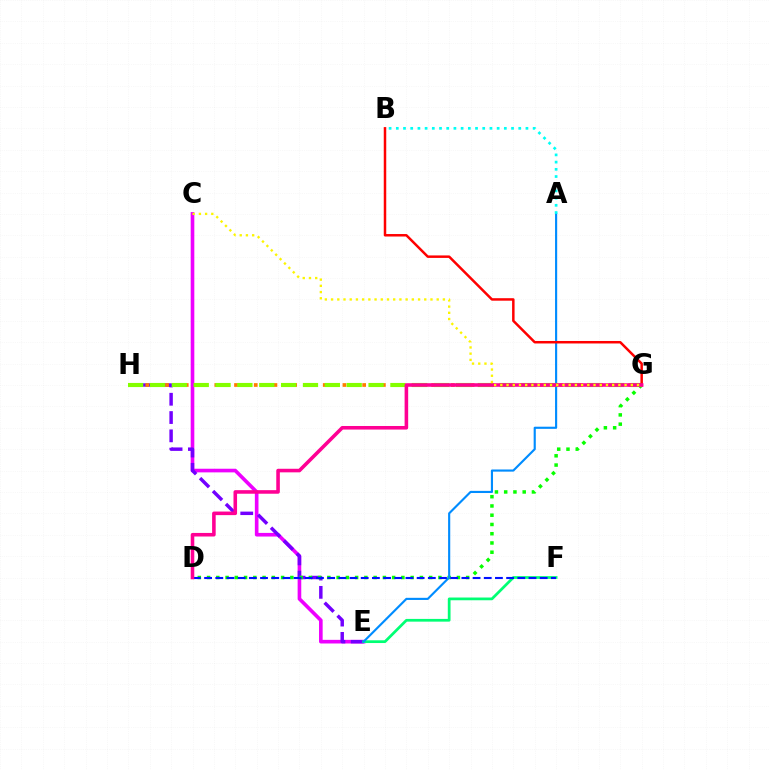{('C', 'E'): [{'color': '#ee00ff', 'line_style': 'solid', 'thickness': 2.62}], ('E', 'H'): [{'color': '#7200ff', 'line_style': 'dashed', 'thickness': 2.49}], ('G', 'H'): [{'color': '#ff7c00', 'line_style': 'dotted', 'thickness': 2.68}, {'color': '#84ff00', 'line_style': 'dashed', 'thickness': 2.97}], ('D', 'G'): [{'color': '#08ff00', 'line_style': 'dotted', 'thickness': 2.51}, {'color': '#ff0094', 'line_style': 'solid', 'thickness': 2.57}], ('E', 'F'): [{'color': '#00ff74', 'line_style': 'solid', 'thickness': 1.97}], ('A', 'E'): [{'color': '#008cff', 'line_style': 'solid', 'thickness': 1.54}], ('D', 'F'): [{'color': '#0010ff', 'line_style': 'dashed', 'thickness': 1.52}], ('B', 'G'): [{'color': '#ff0000', 'line_style': 'solid', 'thickness': 1.79}], ('A', 'B'): [{'color': '#00fff6', 'line_style': 'dotted', 'thickness': 1.96}], ('C', 'G'): [{'color': '#fcf500', 'line_style': 'dotted', 'thickness': 1.69}]}